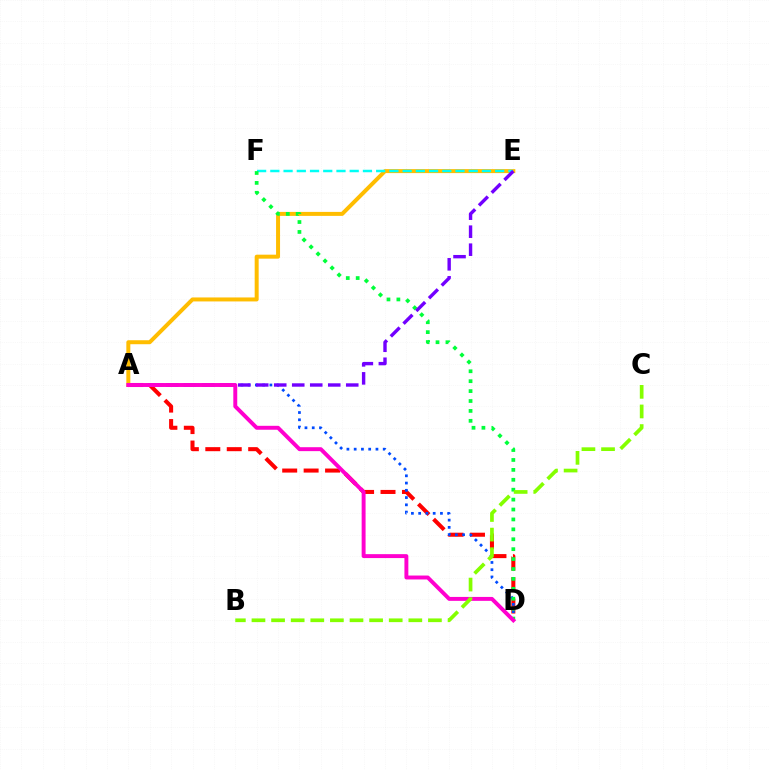{('A', 'D'): [{'color': '#ff0000', 'line_style': 'dashed', 'thickness': 2.91}, {'color': '#004bff', 'line_style': 'dotted', 'thickness': 1.97}, {'color': '#ff00cf', 'line_style': 'solid', 'thickness': 2.83}], ('A', 'E'): [{'color': '#ffbd00', 'line_style': 'solid', 'thickness': 2.87}, {'color': '#7200ff', 'line_style': 'dashed', 'thickness': 2.45}], ('E', 'F'): [{'color': '#00fff6', 'line_style': 'dashed', 'thickness': 1.8}], ('D', 'F'): [{'color': '#00ff39', 'line_style': 'dotted', 'thickness': 2.69}], ('B', 'C'): [{'color': '#84ff00', 'line_style': 'dashed', 'thickness': 2.66}]}